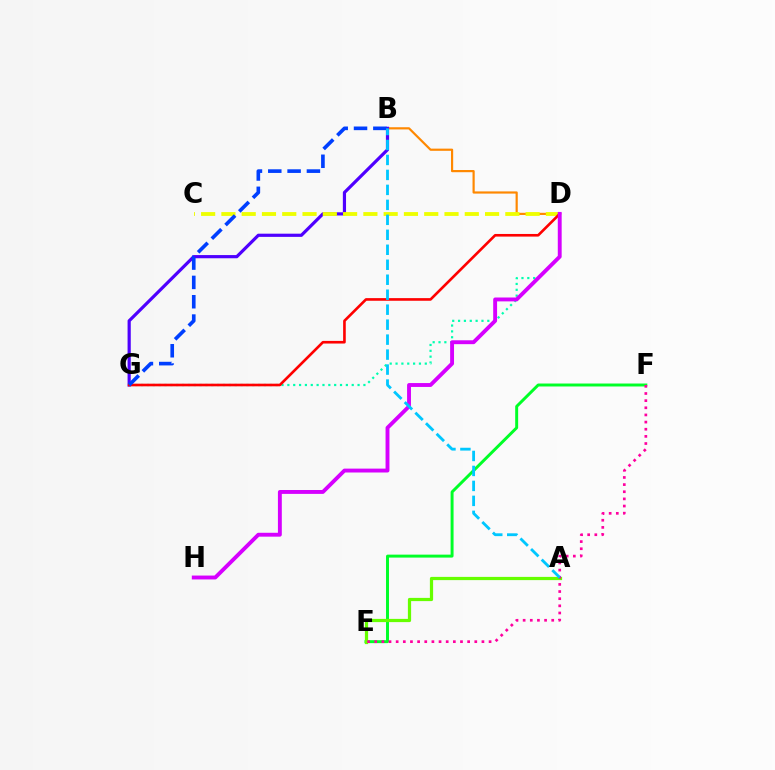{('D', 'G'): [{'color': '#00ffaf', 'line_style': 'dotted', 'thickness': 1.59}, {'color': '#ff0000', 'line_style': 'solid', 'thickness': 1.89}], ('E', 'F'): [{'color': '#00ff27', 'line_style': 'solid', 'thickness': 2.13}, {'color': '#ff00a0', 'line_style': 'dotted', 'thickness': 1.94}], ('B', 'D'): [{'color': '#ff8800', 'line_style': 'solid', 'thickness': 1.57}], ('B', 'G'): [{'color': '#4f00ff', 'line_style': 'solid', 'thickness': 2.3}, {'color': '#003fff', 'line_style': 'dashed', 'thickness': 2.63}], ('C', 'D'): [{'color': '#eeff00', 'line_style': 'dashed', 'thickness': 2.76}], ('A', 'E'): [{'color': '#66ff00', 'line_style': 'solid', 'thickness': 2.32}], ('D', 'H'): [{'color': '#d600ff', 'line_style': 'solid', 'thickness': 2.8}], ('A', 'B'): [{'color': '#00c7ff', 'line_style': 'dashed', 'thickness': 2.03}]}